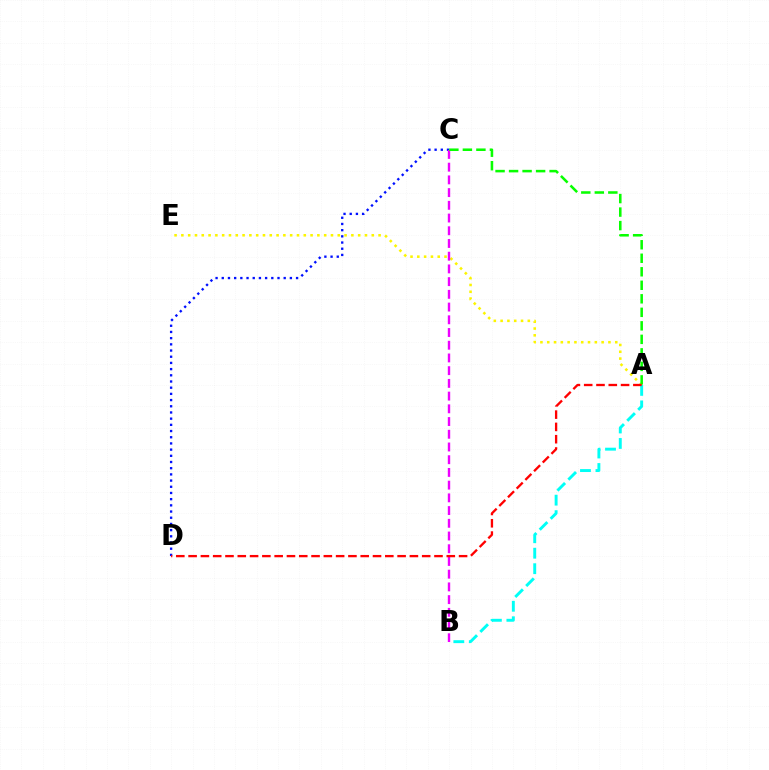{('A', 'E'): [{'color': '#fcf500', 'line_style': 'dotted', 'thickness': 1.85}], ('C', 'D'): [{'color': '#0010ff', 'line_style': 'dotted', 'thickness': 1.68}], ('B', 'C'): [{'color': '#ee00ff', 'line_style': 'dashed', 'thickness': 1.73}], ('A', 'B'): [{'color': '#00fff6', 'line_style': 'dashed', 'thickness': 2.1}], ('A', 'C'): [{'color': '#08ff00', 'line_style': 'dashed', 'thickness': 1.84}], ('A', 'D'): [{'color': '#ff0000', 'line_style': 'dashed', 'thickness': 1.67}]}